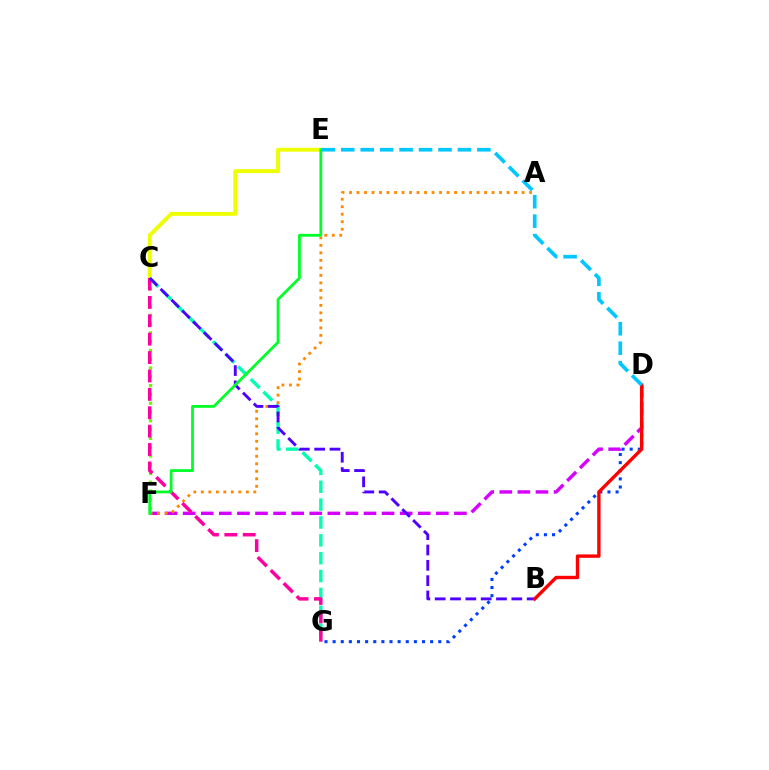{('D', 'F'): [{'color': '#d600ff', 'line_style': 'dashed', 'thickness': 2.46}], ('C', 'F'): [{'color': '#66ff00', 'line_style': 'dotted', 'thickness': 2.39}], ('A', 'F'): [{'color': '#ff8800', 'line_style': 'dotted', 'thickness': 2.04}], ('C', 'E'): [{'color': '#eeff00', 'line_style': 'solid', 'thickness': 2.79}], ('D', 'G'): [{'color': '#003fff', 'line_style': 'dotted', 'thickness': 2.21}], ('C', 'G'): [{'color': '#00ffaf', 'line_style': 'dashed', 'thickness': 2.43}, {'color': '#ff00a0', 'line_style': 'dashed', 'thickness': 2.5}], ('B', 'C'): [{'color': '#4f00ff', 'line_style': 'dashed', 'thickness': 2.08}], ('E', 'F'): [{'color': '#00ff27', 'line_style': 'solid', 'thickness': 2.0}], ('B', 'D'): [{'color': '#ff0000', 'line_style': 'solid', 'thickness': 2.44}], ('D', 'E'): [{'color': '#00c7ff', 'line_style': 'dashed', 'thickness': 2.64}]}